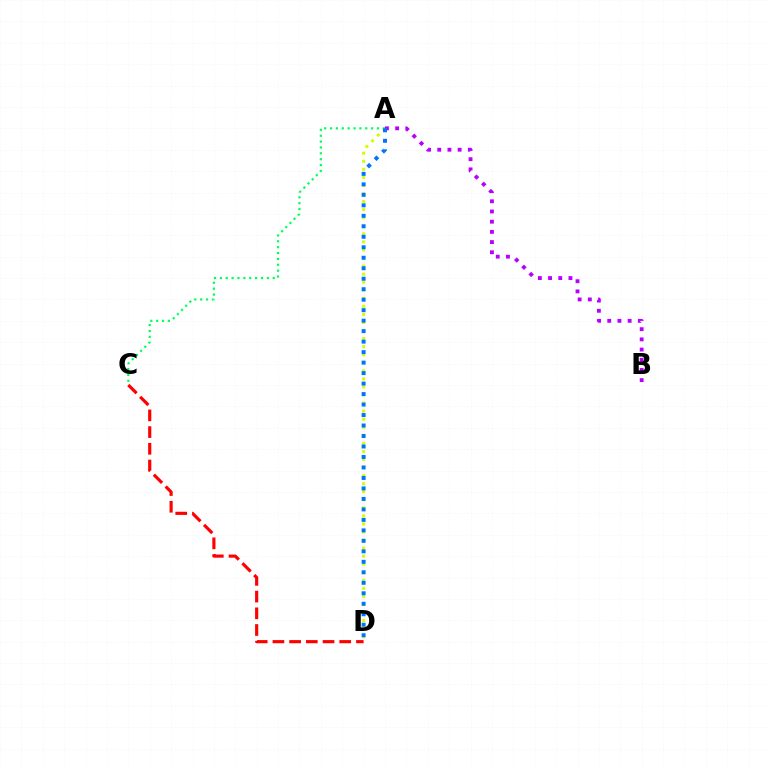{('A', 'B'): [{'color': '#b900ff', 'line_style': 'dotted', 'thickness': 2.77}], ('C', 'D'): [{'color': '#ff0000', 'line_style': 'dashed', 'thickness': 2.27}], ('A', 'D'): [{'color': '#d1ff00', 'line_style': 'dotted', 'thickness': 2.19}, {'color': '#0074ff', 'line_style': 'dotted', 'thickness': 2.85}], ('A', 'C'): [{'color': '#00ff5c', 'line_style': 'dotted', 'thickness': 1.6}]}